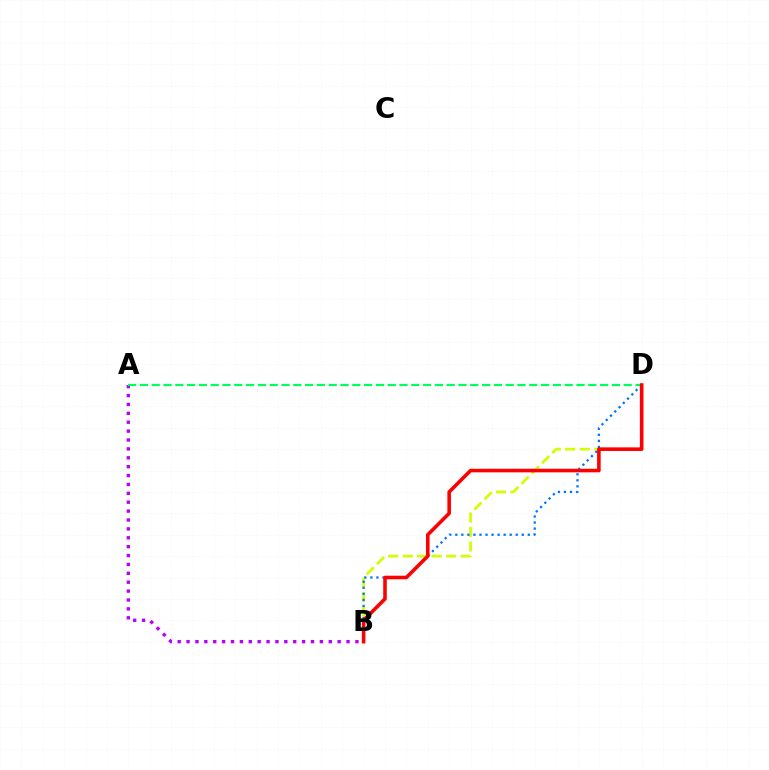{('B', 'D'): [{'color': '#d1ff00', 'line_style': 'dashed', 'thickness': 1.97}, {'color': '#0074ff', 'line_style': 'dotted', 'thickness': 1.64}, {'color': '#ff0000', 'line_style': 'solid', 'thickness': 2.58}], ('A', 'B'): [{'color': '#b900ff', 'line_style': 'dotted', 'thickness': 2.41}], ('A', 'D'): [{'color': '#00ff5c', 'line_style': 'dashed', 'thickness': 1.6}]}